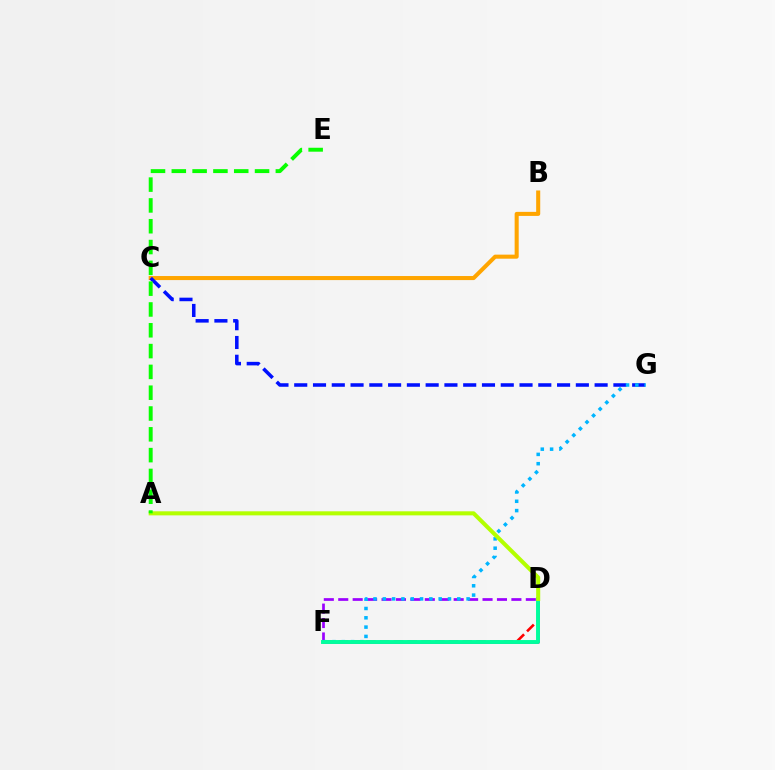{('D', 'F'): [{'color': '#9b00ff', 'line_style': 'dashed', 'thickness': 1.96}, {'color': '#ff0000', 'line_style': 'dashed', 'thickness': 1.87}, {'color': '#ff00bd', 'line_style': 'solid', 'thickness': 1.92}, {'color': '#00ff9d', 'line_style': 'solid', 'thickness': 2.82}], ('B', 'C'): [{'color': '#ffa500', 'line_style': 'solid', 'thickness': 2.92}], ('C', 'G'): [{'color': '#0010ff', 'line_style': 'dashed', 'thickness': 2.55}], ('F', 'G'): [{'color': '#00b5ff', 'line_style': 'dotted', 'thickness': 2.53}], ('A', 'D'): [{'color': '#b3ff00', 'line_style': 'solid', 'thickness': 2.92}], ('A', 'E'): [{'color': '#08ff00', 'line_style': 'dashed', 'thickness': 2.83}]}